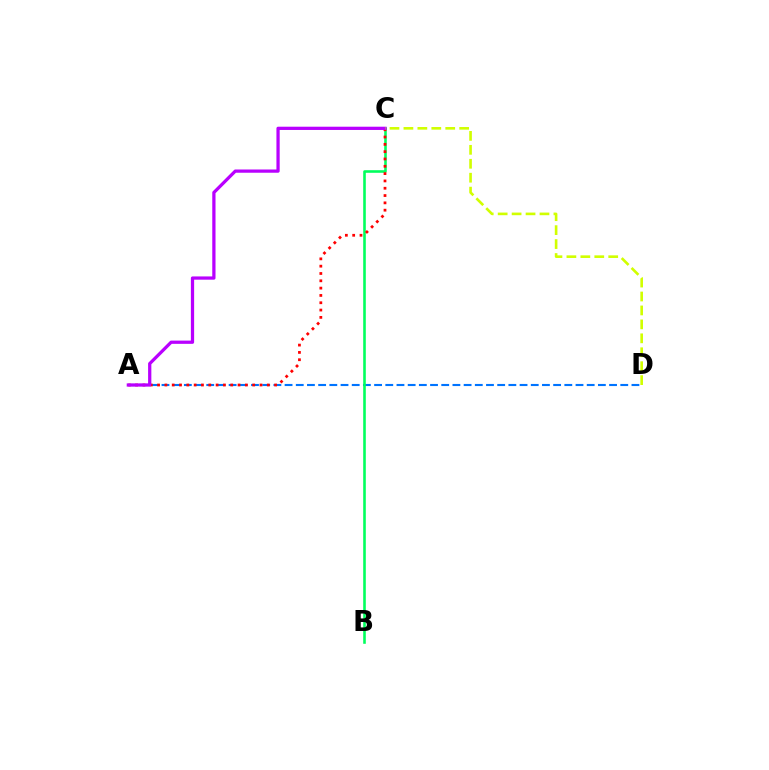{('A', 'D'): [{'color': '#0074ff', 'line_style': 'dashed', 'thickness': 1.52}], ('B', 'C'): [{'color': '#00ff5c', 'line_style': 'solid', 'thickness': 1.87}], ('A', 'C'): [{'color': '#ff0000', 'line_style': 'dotted', 'thickness': 1.99}, {'color': '#b900ff', 'line_style': 'solid', 'thickness': 2.34}], ('C', 'D'): [{'color': '#d1ff00', 'line_style': 'dashed', 'thickness': 1.89}]}